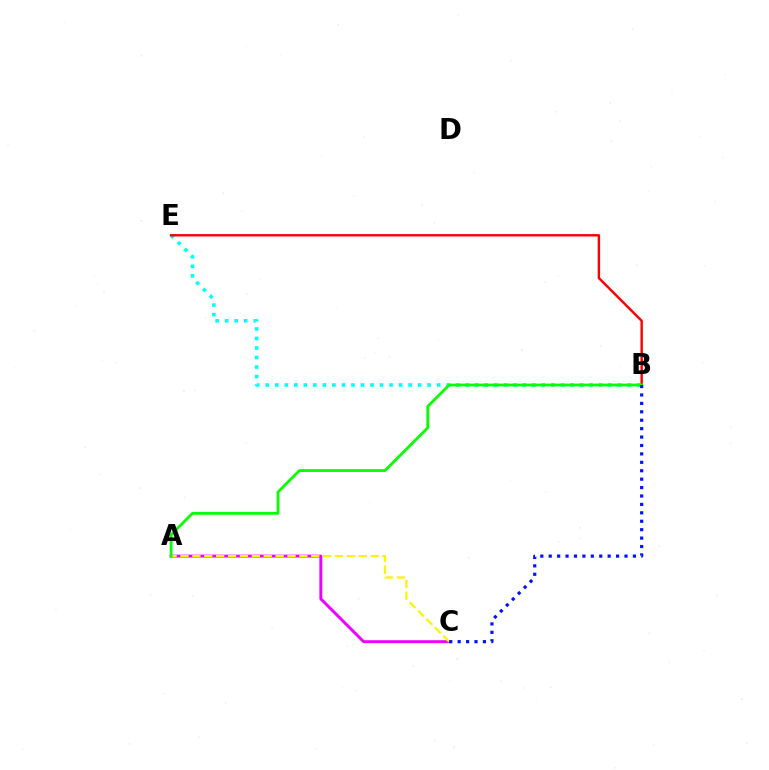{('B', 'E'): [{'color': '#00fff6', 'line_style': 'dotted', 'thickness': 2.59}, {'color': '#ff0000', 'line_style': 'solid', 'thickness': 1.75}], ('A', 'C'): [{'color': '#ee00ff', 'line_style': 'solid', 'thickness': 2.1}, {'color': '#fcf500', 'line_style': 'dashed', 'thickness': 1.62}], ('A', 'B'): [{'color': '#08ff00', 'line_style': 'solid', 'thickness': 2.02}], ('B', 'C'): [{'color': '#0010ff', 'line_style': 'dotted', 'thickness': 2.29}]}